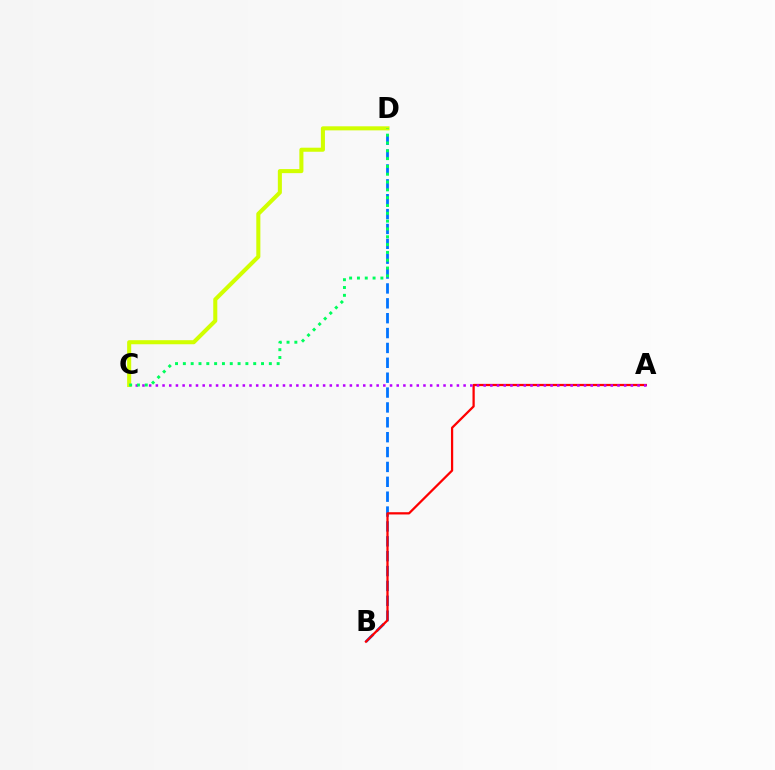{('B', 'D'): [{'color': '#0074ff', 'line_style': 'dashed', 'thickness': 2.02}], ('A', 'B'): [{'color': '#ff0000', 'line_style': 'solid', 'thickness': 1.62}], ('A', 'C'): [{'color': '#b900ff', 'line_style': 'dotted', 'thickness': 1.82}], ('C', 'D'): [{'color': '#d1ff00', 'line_style': 'solid', 'thickness': 2.92}, {'color': '#00ff5c', 'line_style': 'dotted', 'thickness': 2.12}]}